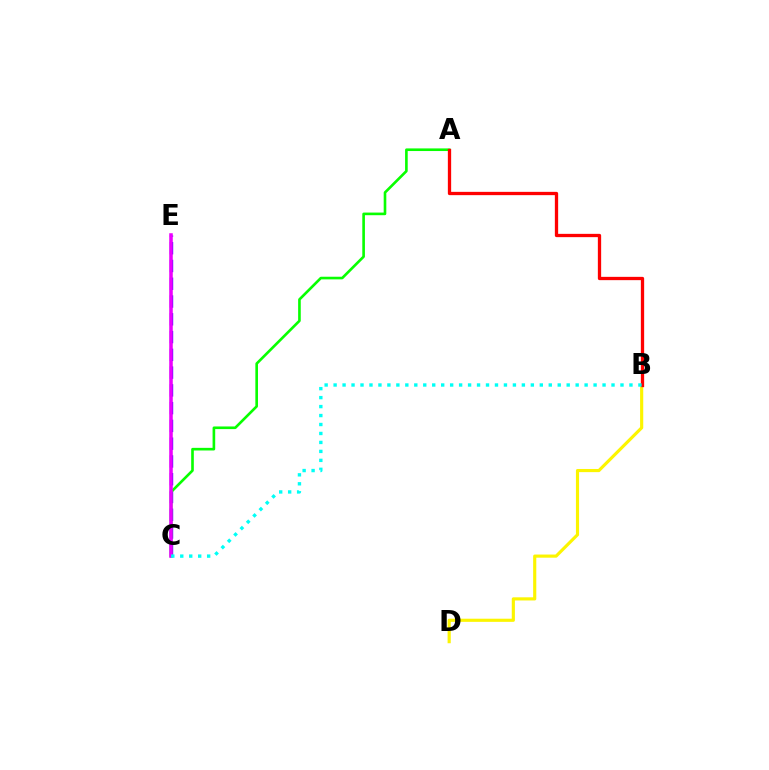{('C', 'E'): [{'color': '#0010ff', 'line_style': 'dashed', 'thickness': 2.41}, {'color': '#ee00ff', 'line_style': 'solid', 'thickness': 2.55}], ('B', 'D'): [{'color': '#fcf500', 'line_style': 'solid', 'thickness': 2.26}], ('A', 'C'): [{'color': '#08ff00', 'line_style': 'solid', 'thickness': 1.89}], ('A', 'B'): [{'color': '#ff0000', 'line_style': 'solid', 'thickness': 2.37}], ('B', 'C'): [{'color': '#00fff6', 'line_style': 'dotted', 'thickness': 2.44}]}